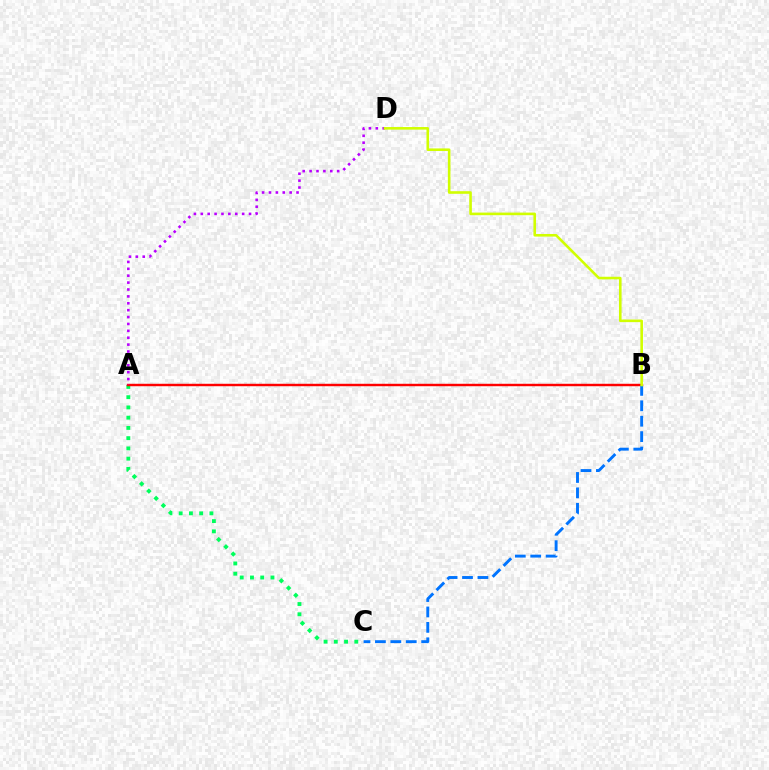{('A', 'C'): [{'color': '#00ff5c', 'line_style': 'dotted', 'thickness': 2.78}], ('A', 'B'): [{'color': '#ff0000', 'line_style': 'solid', 'thickness': 1.76}], ('A', 'D'): [{'color': '#b900ff', 'line_style': 'dotted', 'thickness': 1.87}], ('B', 'C'): [{'color': '#0074ff', 'line_style': 'dashed', 'thickness': 2.09}], ('B', 'D'): [{'color': '#d1ff00', 'line_style': 'solid', 'thickness': 1.87}]}